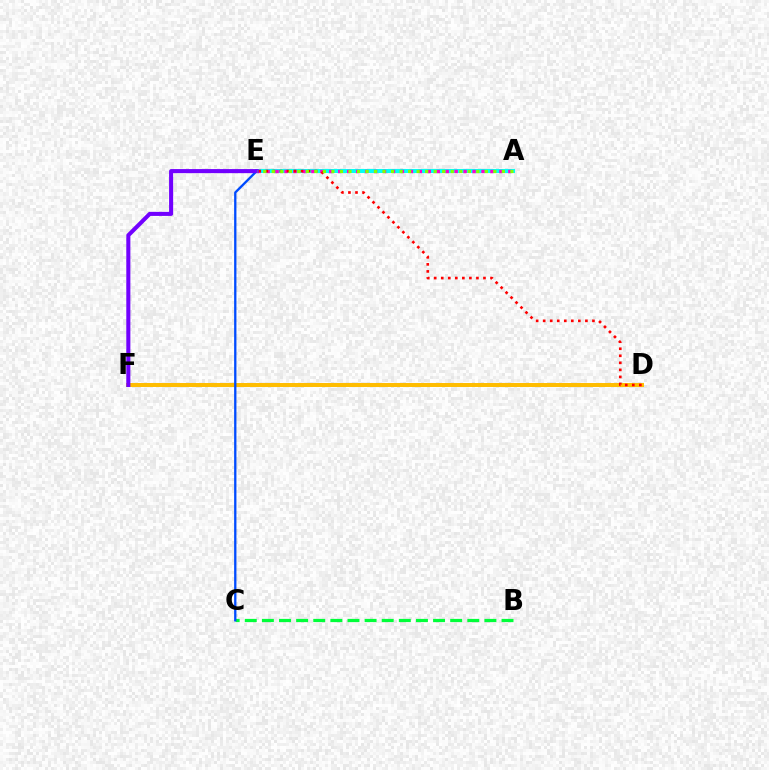{('B', 'C'): [{'color': '#00ff39', 'line_style': 'dashed', 'thickness': 2.33}], ('A', 'E'): [{'color': '#00fff6', 'line_style': 'solid', 'thickness': 2.93}, {'color': '#ff00cf', 'line_style': 'dotted', 'thickness': 2.43}, {'color': '#84ff00', 'line_style': 'dotted', 'thickness': 2.32}], ('D', 'F'): [{'color': '#ffbd00', 'line_style': 'solid', 'thickness': 2.86}], ('D', 'E'): [{'color': '#ff0000', 'line_style': 'dotted', 'thickness': 1.91}], ('C', 'E'): [{'color': '#004bff', 'line_style': 'solid', 'thickness': 1.66}], ('E', 'F'): [{'color': '#7200ff', 'line_style': 'solid', 'thickness': 2.93}]}